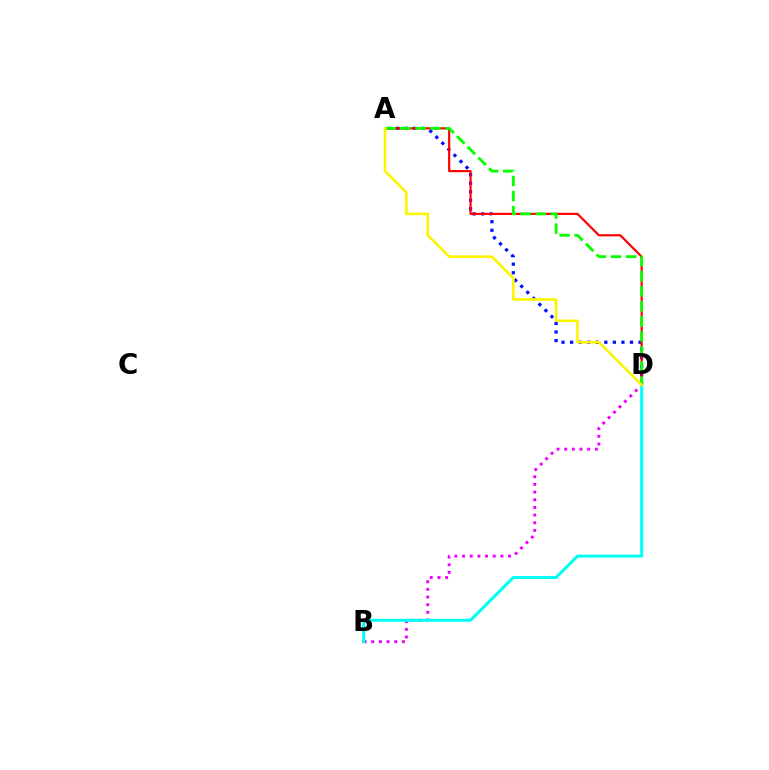{('A', 'D'): [{'color': '#0010ff', 'line_style': 'dotted', 'thickness': 2.32}, {'color': '#ff0000', 'line_style': 'solid', 'thickness': 1.57}, {'color': '#08ff00', 'line_style': 'dashed', 'thickness': 2.05}, {'color': '#fcf500', 'line_style': 'solid', 'thickness': 1.89}], ('B', 'D'): [{'color': '#ee00ff', 'line_style': 'dotted', 'thickness': 2.08}, {'color': '#00fff6', 'line_style': 'solid', 'thickness': 2.17}]}